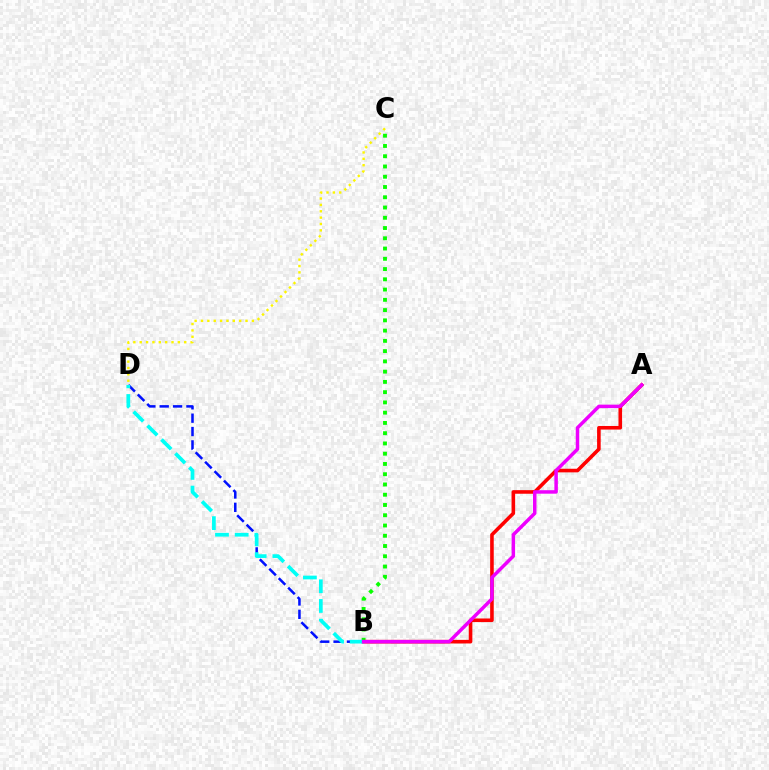{('B', 'C'): [{'color': '#08ff00', 'line_style': 'dotted', 'thickness': 2.79}], ('B', 'D'): [{'color': '#0010ff', 'line_style': 'dashed', 'thickness': 1.81}, {'color': '#00fff6', 'line_style': 'dashed', 'thickness': 2.68}], ('A', 'B'): [{'color': '#ff0000', 'line_style': 'solid', 'thickness': 2.59}, {'color': '#ee00ff', 'line_style': 'solid', 'thickness': 2.51}], ('C', 'D'): [{'color': '#fcf500', 'line_style': 'dotted', 'thickness': 1.73}]}